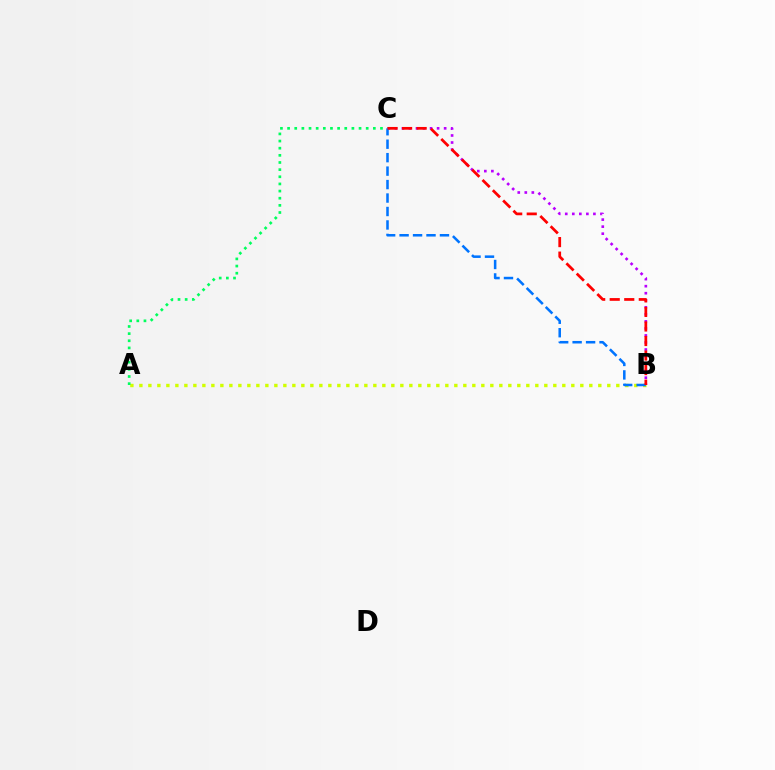{('A', 'B'): [{'color': '#d1ff00', 'line_style': 'dotted', 'thickness': 2.44}], ('B', 'C'): [{'color': '#b900ff', 'line_style': 'dotted', 'thickness': 1.91}, {'color': '#0074ff', 'line_style': 'dashed', 'thickness': 1.83}, {'color': '#ff0000', 'line_style': 'dashed', 'thickness': 1.97}], ('A', 'C'): [{'color': '#00ff5c', 'line_style': 'dotted', 'thickness': 1.94}]}